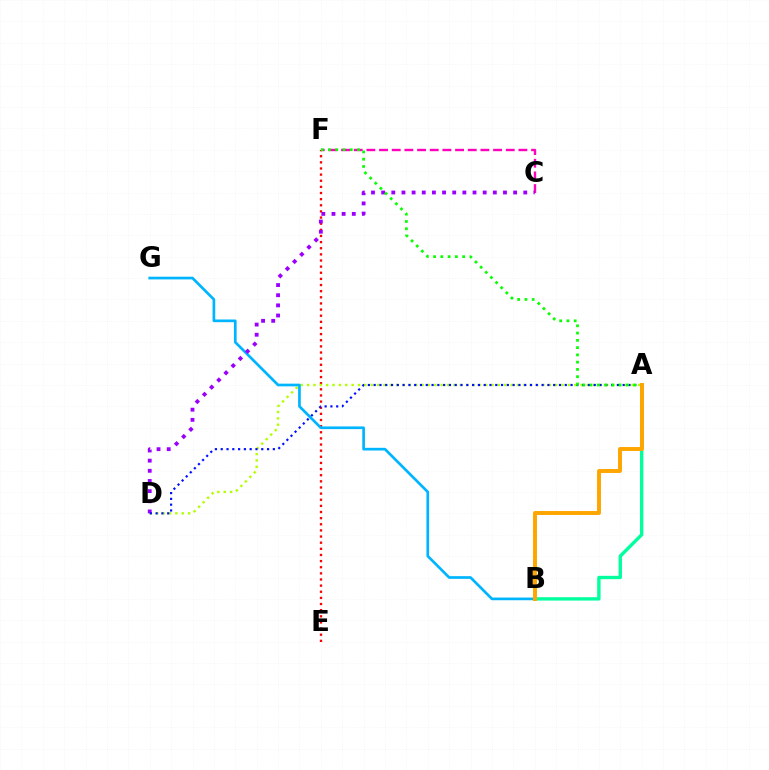{('E', 'F'): [{'color': '#ff0000', 'line_style': 'dotted', 'thickness': 1.67}], ('C', 'F'): [{'color': '#ff00bd', 'line_style': 'dashed', 'thickness': 1.72}], ('A', 'B'): [{'color': '#00ff9d', 'line_style': 'solid', 'thickness': 2.42}, {'color': '#ffa500', 'line_style': 'solid', 'thickness': 2.84}], ('A', 'D'): [{'color': '#b3ff00', 'line_style': 'dotted', 'thickness': 1.73}, {'color': '#0010ff', 'line_style': 'dotted', 'thickness': 1.57}], ('B', 'G'): [{'color': '#00b5ff', 'line_style': 'solid', 'thickness': 1.94}], ('C', 'D'): [{'color': '#9b00ff', 'line_style': 'dotted', 'thickness': 2.76}], ('A', 'F'): [{'color': '#08ff00', 'line_style': 'dotted', 'thickness': 1.98}]}